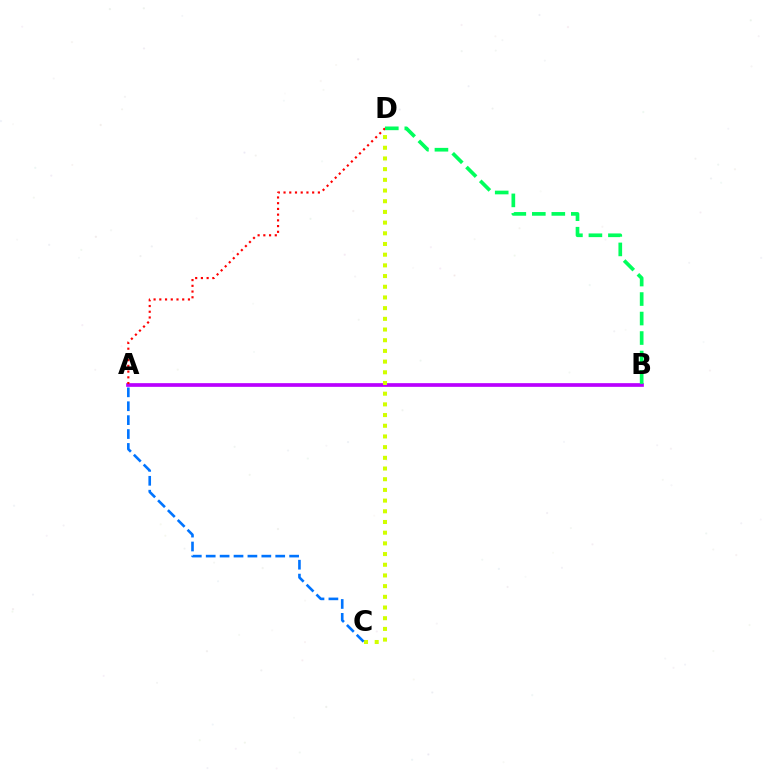{('A', 'B'): [{'color': '#b900ff', 'line_style': 'solid', 'thickness': 2.66}], ('C', 'D'): [{'color': '#d1ff00', 'line_style': 'dotted', 'thickness': 2.91}], ('A', 'D'): [{'color': '#ff0000', 'line_style': 'dotted', 'thickness': 1.56}], ('A', 'C'): [{'color': '#0074ff', 'line_style': 'dashed', 'thickness': 1.89}], ('B', 'D'): [{'color': '#00ff5c', 'line_style': 'dashed', 'thickness': 2.65}]}